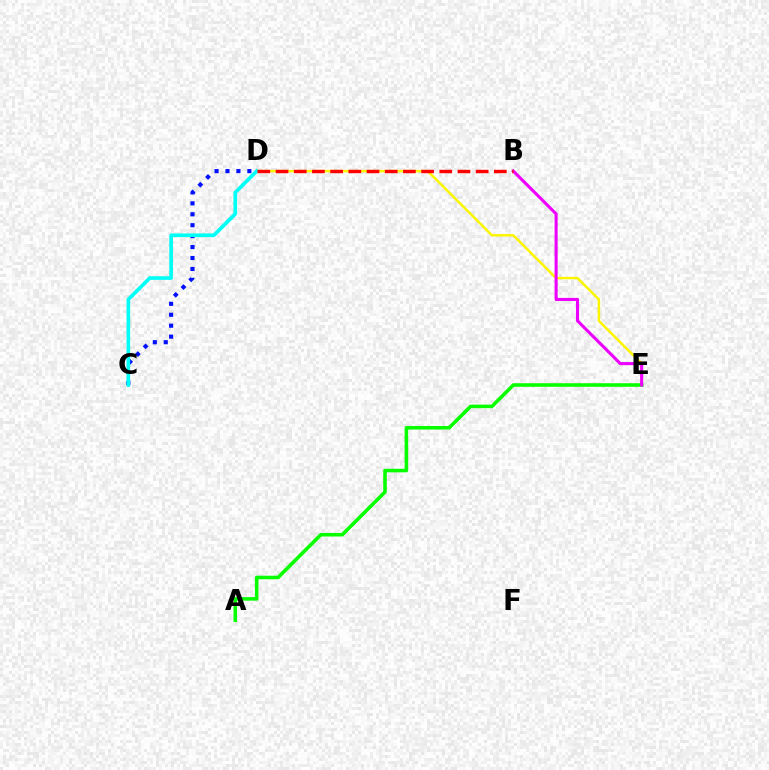{('D', 'E'): [{'color': '#fcf500', 'line_style': 'solid', 'thickness': 1.78}], ('A', 'E'): [{'color': '#08ff00', 'line_style': 'solid', 'thickness': 2.56}], ('B', 'E'): [{'color': '#ee00ff', 'line_style': 'solid', 'thickness': 2.22}], ('C', 'D'): [{'color': '#0010ff', 'line_style': 'dotted', 'thickness': 2.97}, {'color': '#00fff6', 'line_style': 'solid', 'thickness': 2.64}], ('B', 'D'): [{'color': '#ff0000', 'line_style': 'dashed', 'thickness': 2.47}]}